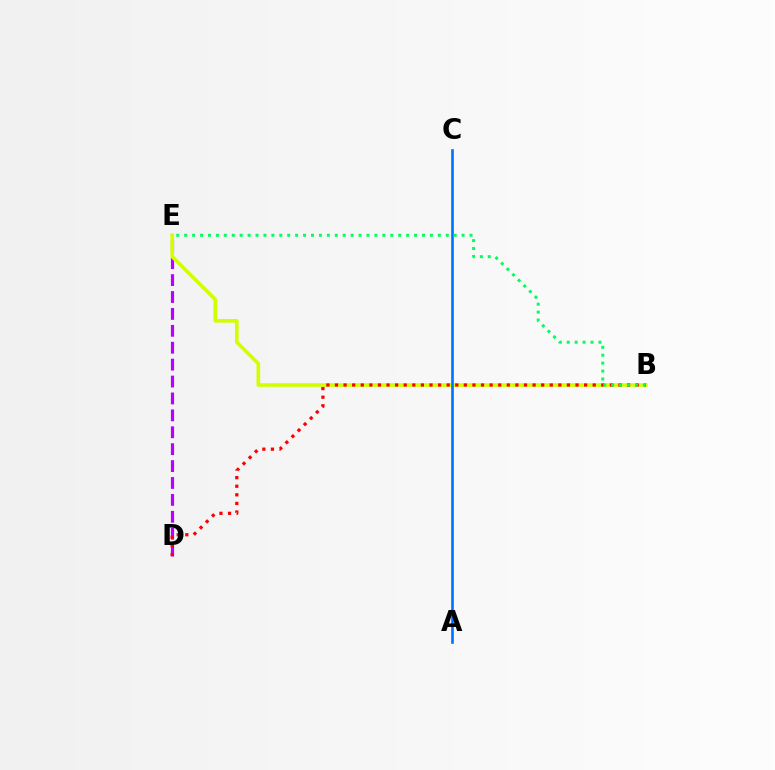{('D', 'E'): [{'color': '#b900ff', 'line_style': 'dashed', 'thickness': 2.3}], ('B', 'E'): [{'color': '#d1ff00', 'line_style': 'solid', 'thickness': 2.62}, {'color': '#00ff5c', 'line_style': 'dotted', 'thickness': 2.15}], ('B', 'D'): [{'color': '#ff0000', 'line_style': 'dotted', 'thickness': 2.33}], ('A', 'C'): [{'color': '#0074ff', 'line_style': 'solid', 'thickness': 1.91}]}